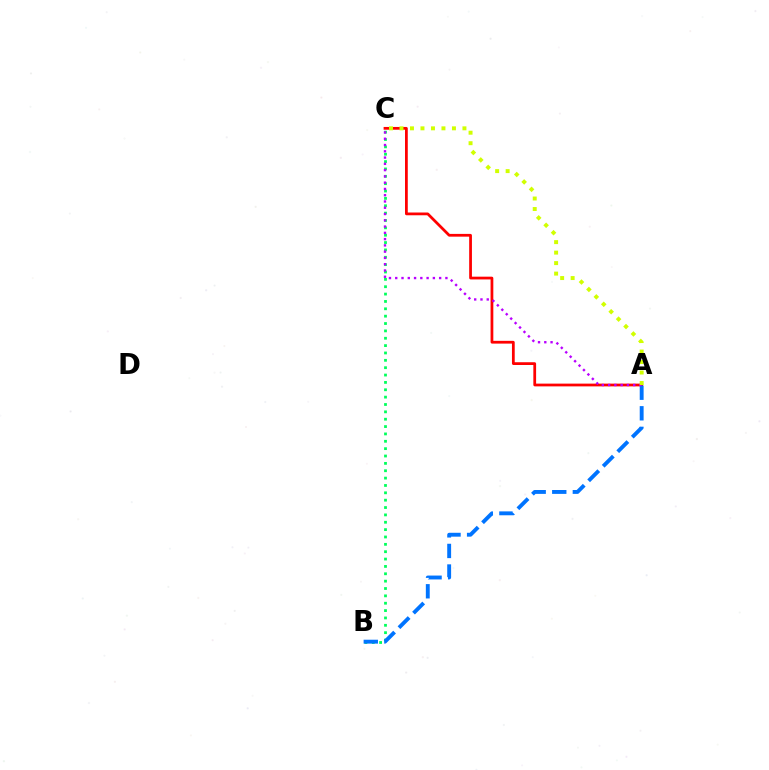{('B', 'C'): [{'color': '#00ff5c', 'line_style': 'dotted', 'thickness': 2.0}], ('A', 'C'): [{'color': '#ff0000', 'line_style': 'solid', 'thickness': 1.99}, {'color': '#b900ff', 'line_style': 'dotted', 'thickness': 1.7}, {'color': '#d1ff00', 'line_style': 'dotted', 'thickness': 2.85}], ('A', 'B'): [{'color': '#0074ff', 'line_style': 'dashed', 'thickness': 2.8}]}